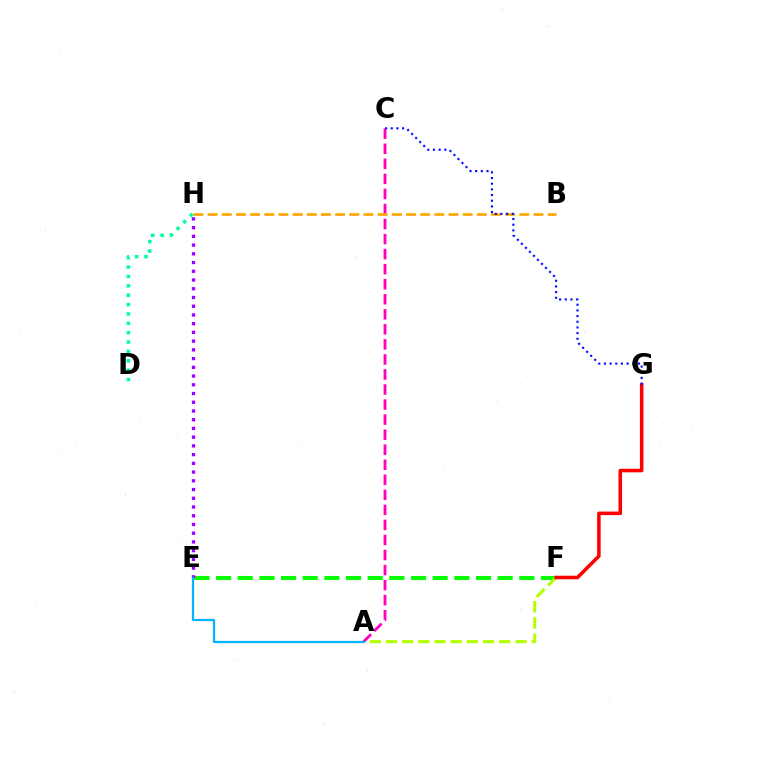{('E', 'F'): [{'color': '#08ff00', 'line_style': 'dashed', 'thickness': 2.94}], ('A', 'F'): [{'color': '#b3ff00', 'line_style': 'dashed', 'thickness': 2.2}], ('A', 'C'): [{'color': '#ff00bd', 'line_style': 'dashed', 'thickness': 2.04}], ('E', 'H'): [{'color': '#9b00ff', 'line_style': 'dotted', 'thickness': 2.37}], ('F', 'G'): [{'color': '#ff0000', 'line_style': 'solid', 'thickness': 2.55}], ('B', 'H'): [{'color': '#ffa500', 'line_style': 'dashed', 'thickness': 1.92}], ('D', 'H'): [{'color': '#00ff9d', 'line_style': 'dotted', 'thickness': 2.55}], ('A', 'E'): [{'color': '#00b5ff', 'line_style': 'solid', 'thickness': 1.61}], ('C', 'G'): [{'color': '#0010ff', 'line_style': 'dotted', 'thickness': 1.54}]}